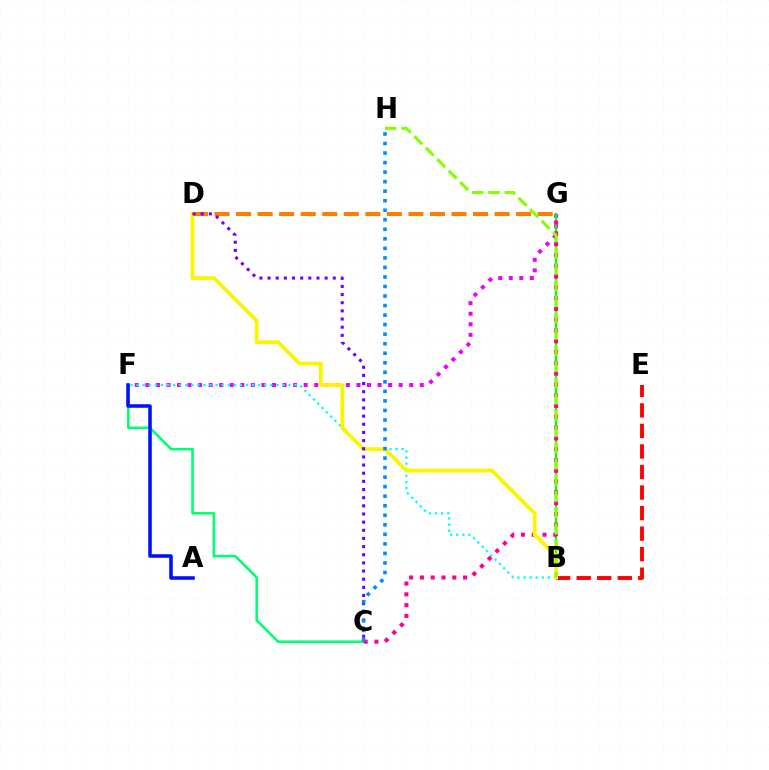{('D', 'G'): [{'color': '#ff7c00', 'line_style': 'dashed', 'thickness': 2.93}], ('F', 'G'): [{'color': '#ee00ff', 'line_style': 'dotted', 'thickness': 2.87}], ('B', 'F'): [{'color': '#00fff6', 'line_style': 'dotted', 'thickness': 1.65}], ('C', 'F'): [{'color': '#00ff74', 'line_style': 'solid', 'thickness': 1.85}], ('B', 'G'): [{'color': '#08ff00', 'line_style': 'solid', 'thickness': 1.66}], ('C', 'G'): [{'color': '#ff0094', 'line_style': 'dotted', 'thickness': 2.93}], ('B', 'E'): [{'color': '#ff0000', 'line_style': 'dashed', 'thickness': 2.79}], ('B', 'D'): [{'color': '#fcf500', 'line_style': 'solid', 'thickness': 2.72}], ('A', 'F'): [{'color': '#0010ff', 'line_style': 'solid', 'thickness': 2.56}], ('B', 'H'): [{'color': '#84ff00', 'line_style': 'dashed', 'thickness': 2.21}], ('C', 'D'): [{'color': '#7200ff', 'line_style': 'dotted', 'thickness': 2.21}], ('C', 'H'): [{'color': '#008cff', 'line_style': 'dotted', 'thickness': 2.59}]}